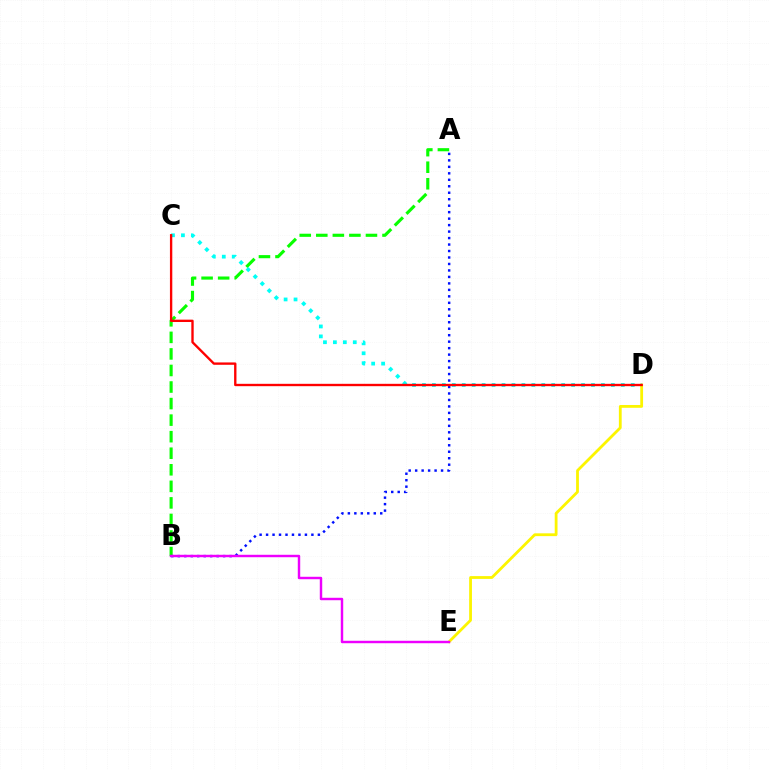{('A', 'B'): [{'color': '#08ff00', 'line_style': 'dashed', 'thickness': 2.25}, {'color': '#0010ff', 'line_style': 'dotted', 'thickness': 1.76}], ('C', 'D'): [{'color': '#00fff6', 'line_style': 'dotted', 'thickness': 2.7}, {'color': '#ff0000', 'line_style': 'solid', 'thickness': 1.7}], ('D', 'E'): [{'color': '#fcf500', 'line_style': 'solid', 'thickness': 2.01}], ('B', 'E'): [{'color': '#ee00ff', 'line_style': 'solid', 'thickness': 1.76}]}